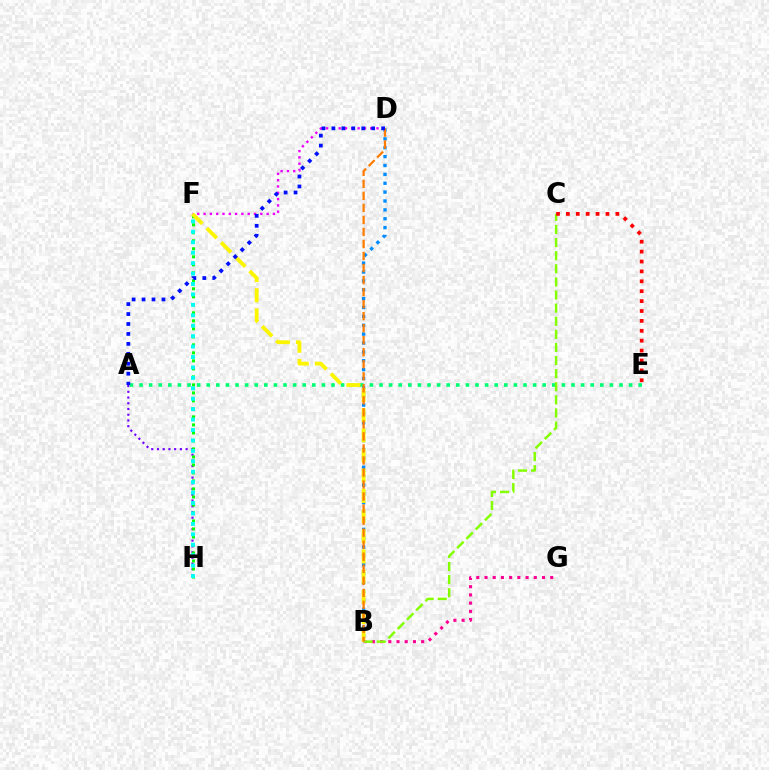{('A', 'H'): [{'color': '#7200ff', 'line_style': 'dotted', 'thickness': 1.56}], ('D', 'F'): [{'color': '#ee00ff', 'line_style': 'dotted', 'thickness': 1.71}], ('B', 'D'): [{'color': '#008cff', 'line_style': 'dotted', 'thickness': 2.41}, {'color': '#ff7c00', 'line_style': 'dashed', 'thickness': 1.63}], ('A', 'E'): [{'color': '#00ff74', 'line_style': 'dotted', 'thickness': 2.61}], ('F', 'H'): [{'color': '#08ff00', 'line_style': 'dotted', 'thickness': 2.17}, {'color': '#00fff6', 'line_style': 'dotted', 'thickness': 2.83}], ('B', 'G'): [{'color': '#ff0094', 'line_style': 'dotted', 'thickness': 2.23}], ('B', 'F'): [{'color': '#fcf500', 'line_style': 'dashed', 'thickness': 2.74}], ('B', 'C'): [{'color': '#84ff00', 'line_style': 'dashed', 'thickness': 1.78}], ('C', 'E'): [{'color': '#ff0000', 'line_style': 'dotted', 'thickness': 2.69}], ('A', 'D'): [{'color': '#0010ff', 'line_style': 'dotted', 'thickness': 2.7}]}